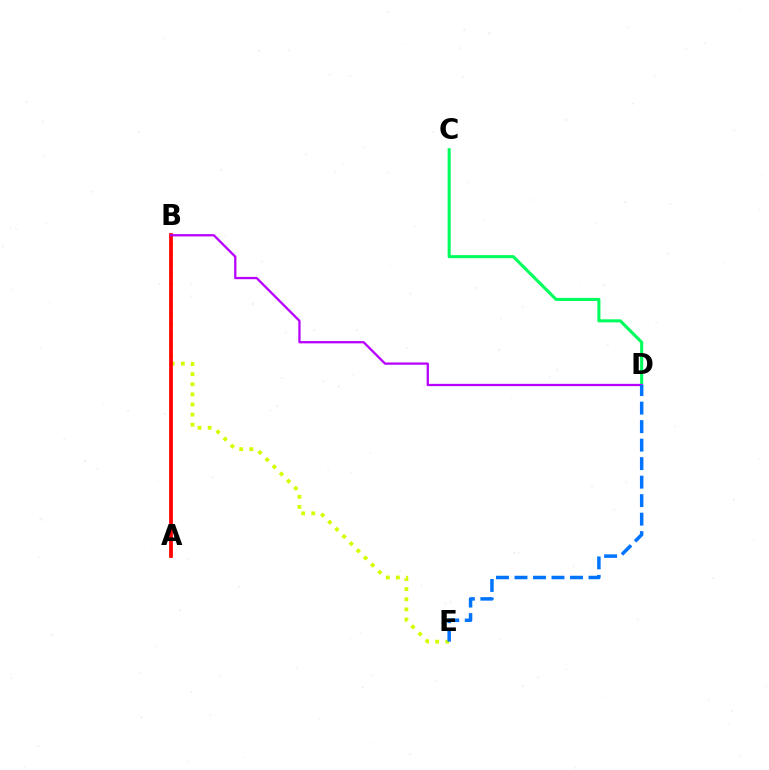{('C', 'D'): [{'color': '#00ff5c', 'line_style': 'solid', 'thickness': 2.21}], ('B', 'E'): [{'color': '#d1ff00', 'line_style': 'dotted', 'thickness': 2.75}], ('A', 'B'): [{'color': '#ff0000', 'line_style': 'solid', 'thickness': 2.7}], ('B', 'D'): [{'color': '#b900ff', 'line_style': 'solid', 'thickness': 1.65}], ('D', 'E'): [{'color': '#0074ff', 'line_style': 'dashed', 'thickness': 2.51}]}